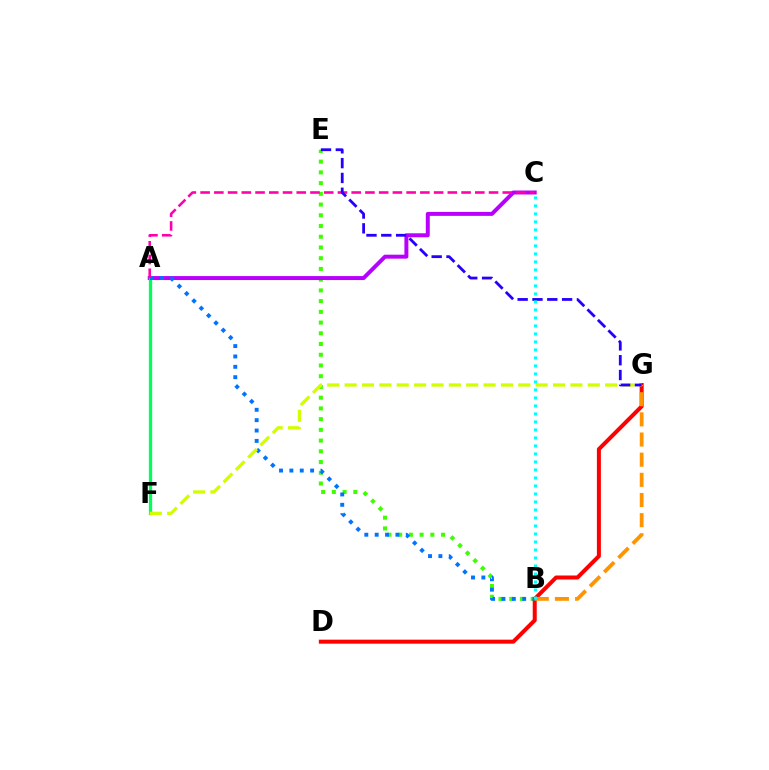{('B', 'E'): [{'color': '#3dff00', 'line_style': 'dotted', 'thickness': 2.91}], ('A', 'C'): [{'color': '#b900ff', 'line_style': 'solid', 'thickness': 2.85}, {'color': '#ff00ac', 'line_style': 'dashed', 'thickness': 1.87}], ('A', 'F'): [{'color': '#00ff5c', 'line_style': 'solid', 'thickness': 2.36}], ('D', 'G'): [{'color': '#ff0000', 'line_style': 'solid', 'thickness': 2.88}], ('A', 'B'): [{'color': '#0074ff', 'line_style': 'dotted', 'thickness': 2.82}], ('F', 'G'): [{'color': '#d1ff00', 'line_style': 'dashed', 'thickness': 2.36}], ('B', 'G'): [{'color': '#ff9400', 'line_style': 'dashed', 'thickness': 2.74}], ('E', 'G'): [{'color': '#2500ff', 'line_style': 'dashed', 'thickness': 2.01}], ('B', 'C'): [{'color': '#00fff6', 'line_style': 'dotted', 'thickness': 2.17}]}